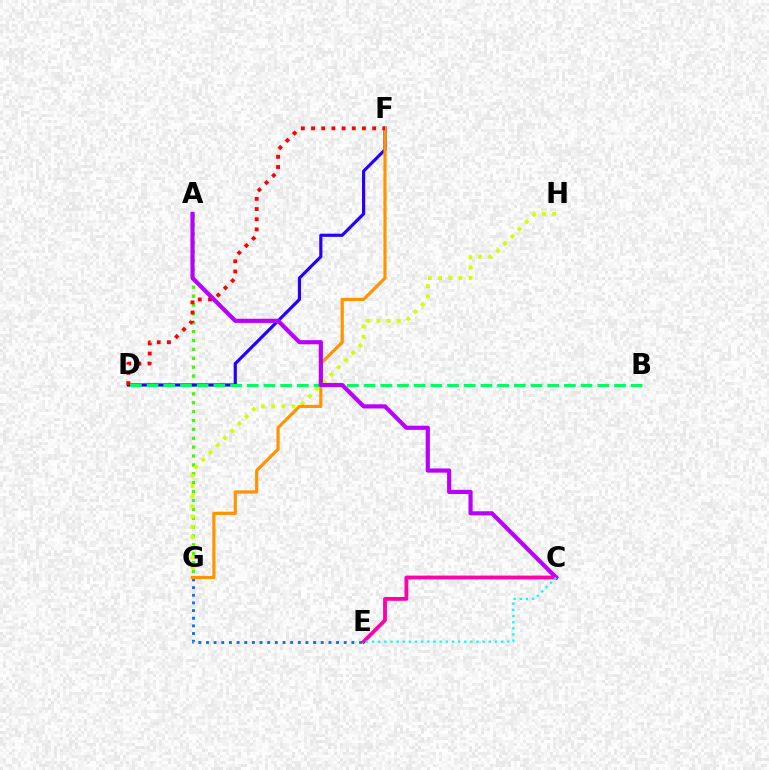{('C', 'E'): [{'color': '#ff00ac', 'line_style': 'solid', 'thickness': 2.75}, {'color': '#00fff6', 'line_style': 'dotted', 'thickness': 1.67}], ('A', 'G'): [{'color': '#3dff00', 'line_style': 'dotted', 'thickness': 2.41}], ('G', 'H'): [{'color': '#d1ff00', 'line_style': 'dotted', 'thickness': 2.78}], ('D', 'F'): [{'color': '#2500ff', 'line_style': 'solid', 'thickness': 2.28}, {'color': '#ff0000', 'line_style': 'dotted', 'thickness': 2.77}], ('E', 'G'): [{'color': '#0074ff', 'line_style': 'dotted', 'thickness': 2.08}], ('F', 'G'): [{'color': '#ff9400', 'line_style': 'solid', 'thickness': 2.29}], ('B', 'D'): [{'color': '#00ff5c', 'line_style': 'dashed', 'thickness': 2.27}], ('A', 'C'): [{'color': '#b900ff', 'line_style': 'solid', 'thickness': 2.99}]}